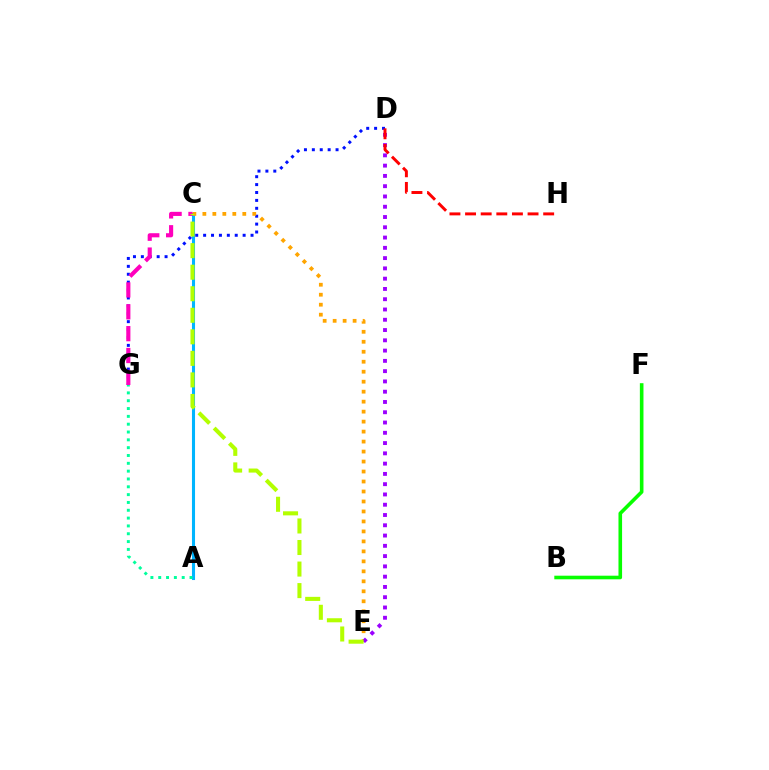{('A', 'C'): [{'color': '#00b5ff', 'line_style': 'solid', 'thickness': 2.22}], ('D', 'G'): [{'color': '#0010ff', 'line_style': 'dotted', 'thickness': 2.15}], ('C', 'E'): [{'color': '#ffa500', 'line_style': 'dotted', 'thickness': 2.71}, {'color': '#b3ff00', 'line_style': 'dashed', 'thickness': 2.93}], ('C', 'G'): [{'color': '#ff00bd', 'line_style': 'dashed', 'thickness': 2.97}], ('A', 'G'): [{'color': '#00ff9d', 'line_style': 'dotted', 'thickness': 2.13}], ('D', 'E'): [{'color': '#9b00ff', 'line_style': 'dotted', 'thickness': 2.79}], ('B', 'F'): [{'color': '#08ff00', 'line_style': 'solid', 'thickness': 2.6}], ('D', 'H'): [{'color': '#ff0000', 'line_style': 'dashed', 'thickness': 2.12}]}